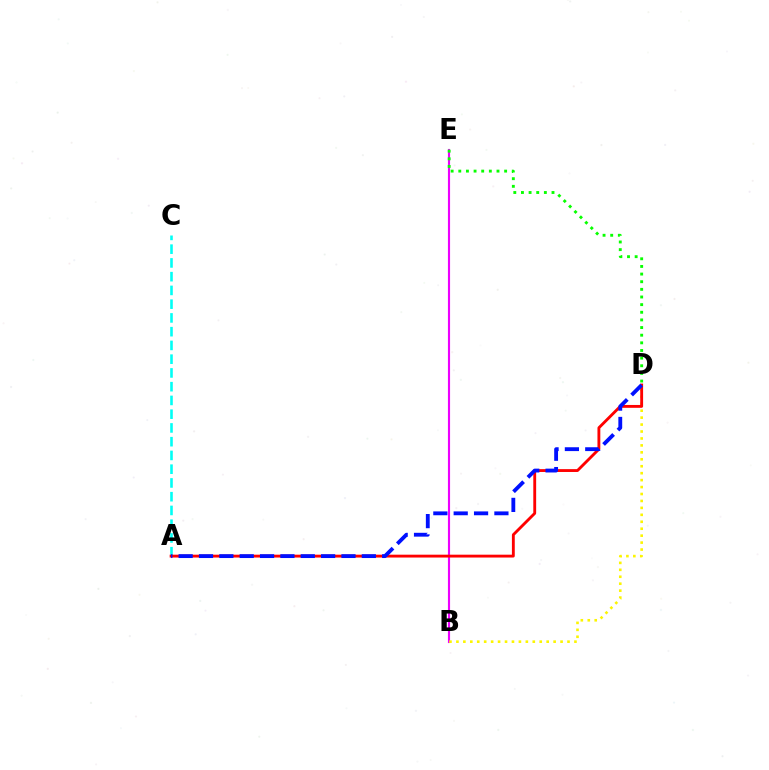{('B', 'E'): [{'color': '#ee00ff', 'line_style': 'solid', 'thickness': 1.54}], ('B', 'D'): [{'color': '#fcf500', 'line_style': 'dotted', 'thickness': 1.89}], ('A', 'C'): [{'color': '#00fff6', 'line_style': 'dashed', 'thickness': 1.87}], ('A', 'D'): [{'color': '#ff0000', 'line_style': 'solid', 'thickness': 2.05}, {'color': '#0010ff', 'line_style': 'dashed', 'thickness': 2.77}], ('D', 'E'): [{'color': '#08ff00', 'line_style': 'dotted', 'thickness': 2.08}]}